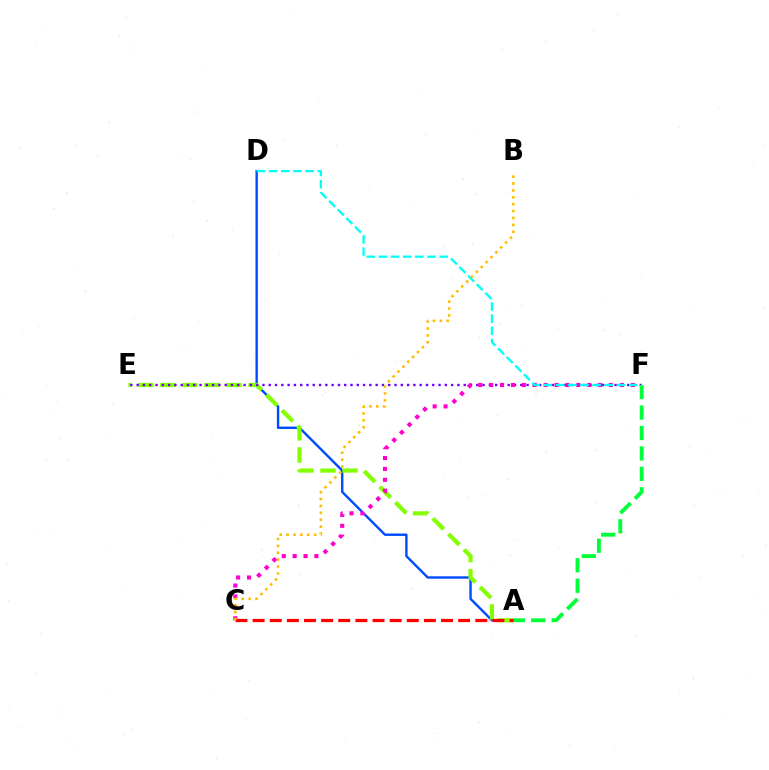{('A', 'D'): [{'color': '#004bff', 'line_style': 'solid', 'thickness': 1.73}], ('A', 'E'): [{'color': '#84ff00', 'line_style': 'dashed', 'thickness': 3.0}], ('E', 'F'): [{'color': '#7200ff', 'line_style': 'dotted', 'thickness': 1.71}], ('C', 'F'): [{'color': '#ff00cf', 'line_style': 'dotted', 'thickness': 2.96}], ('A', 'F'): [{'color': '#00ff39', 'line_style': 'dashed', 'thickness': 2.78}], ('A', 'C'): [{'color': '#ff0000', 'line_style': 'dashed', 'thickness': 2.33}], ('D', 'F'): [{'color': '#00fff6', 'line_style': 'dashed', 'thickness': 1.65}], ('B', 'C'): [{'color': '#ffbd00', 'line_style': 'dotted', 'thickness': 1.87}]}